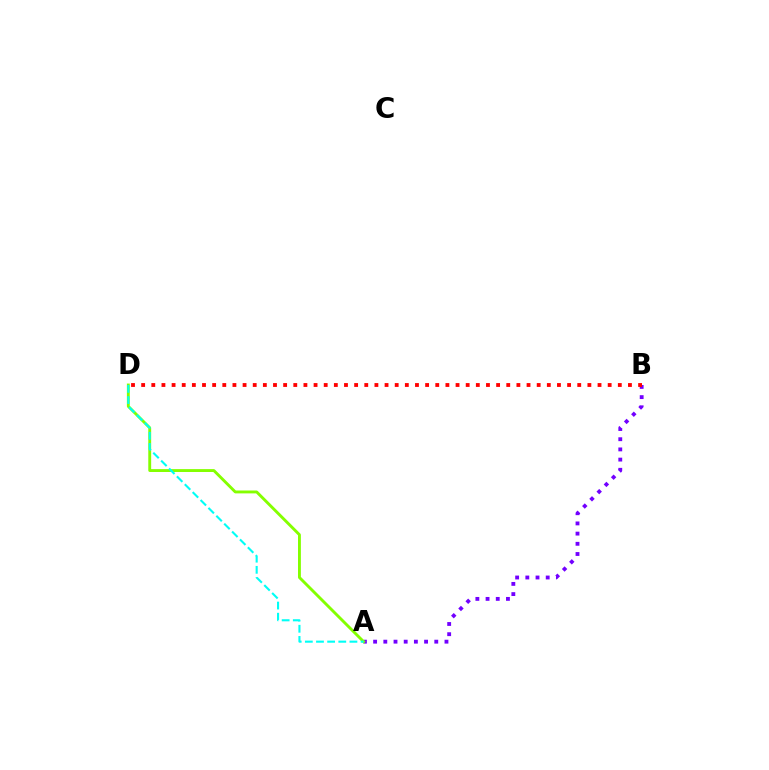{('A', 'B'): [{'color': '#7200ff', 'line_style': 'dotted', 'thickness': 2.77}], ('A', 'D'): [{'color': '#84ff00', 'line_style': 'solid', 'thickness': 2.08}, {'color': '#00fff6', 'line_style': 'dashed', 'thickness': 1.51}], ('B', 'D'): [{'color': '#ff0000', 'line_style': 'dotted', 'thickness': 2.76}]}